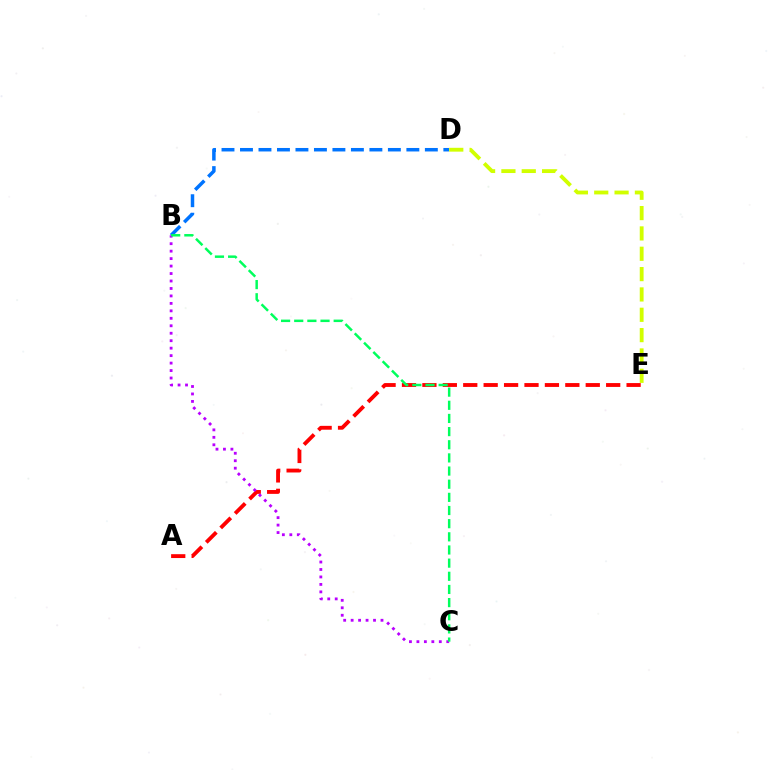{('B', 'D'): [{'color': '#0074ff', 'line_style': 'dashed', 'thickness': 2.51}], ('D', 'E'): [{'color': '#d1ff00', 'line_style': 'dashed', 'thickness': 2.76}], ('A', 'E'): [{'color': '#ff0000', 'line_style': 'dashed', 'thickness': 2.77}], ('B', 'C'): [{'color': '#b900ff', 'line_style': 'dotted', 'thickness': 2.03}, {'color': '#00ff5c', 'line_style': 'dashed', 'thickness': 1.79}]}